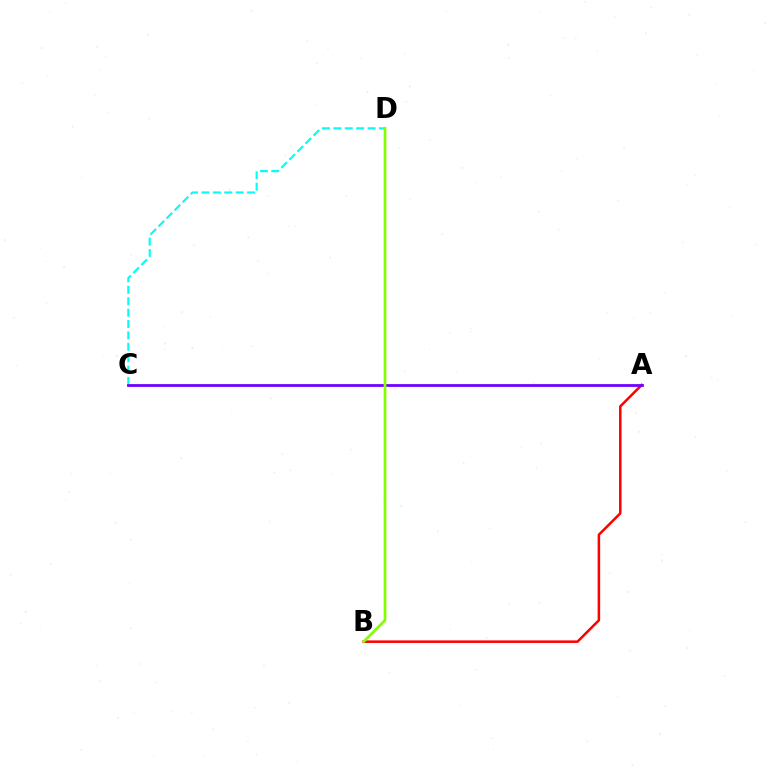{('A', 'B'): [{'color': '#ff0000', 'line_style': 'solid', 'thickness': 1.81}], ('C', 'D'): [{'color': '#00fff6', 'line_style': 'dashed', 'thickness': 1.55}], ('A', 'C'): [{'color': '#7200ff', 'line_style': 'solid', 'thickness': 2.0}], ('B', 'D'): [{'color': '#84ff00', 'line_style': 'solid', 'thickness': 1.96}]}